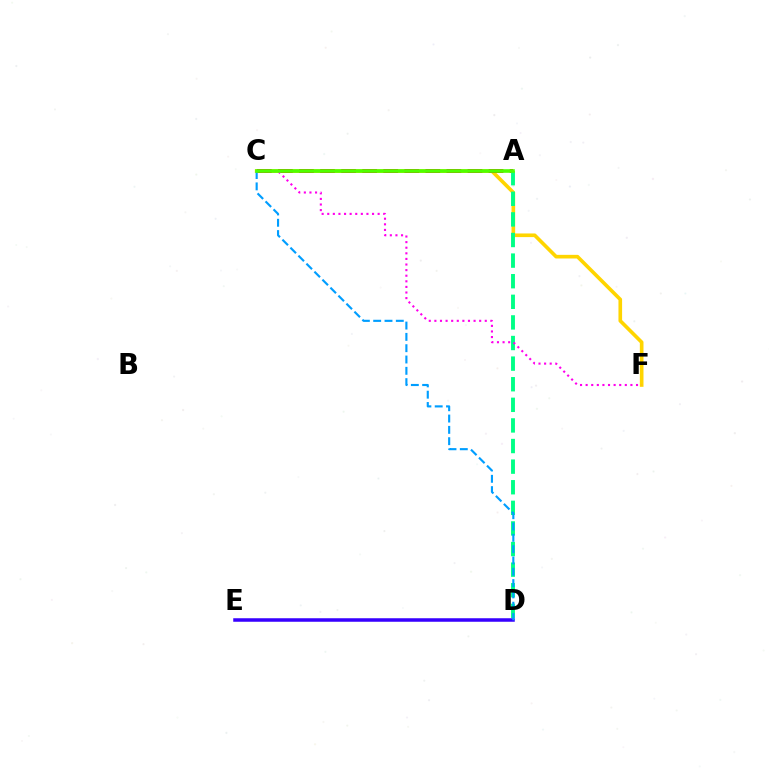{('C', 'F'): [{'color': '#ffd500', 'line_style': 'solid', 'thickness': 2.62}, {'color': '#ff00ed', 'line_style': 'dotted', 'thickness': 1.52}], ('A', 'C'): [{'color': '#ff0000', 'line_style': 'dashed', 'thickness': 2.86}, {'color': '#4fff00', 'line_style': 'solid', 'thickness': 2.6}], ('D', 'E'): [{'color': '#3700ff', 'line_style': 'solid', 'thickness': 2.53}], ('A', 'D'): [{'color': '#00ff86', 'line_style': 'dashed', 'thickness': 2.8}], ('C', 'D'): [{'color': '#009eff', 'line_style': 'dashed', 'thickness': 1.54}]}